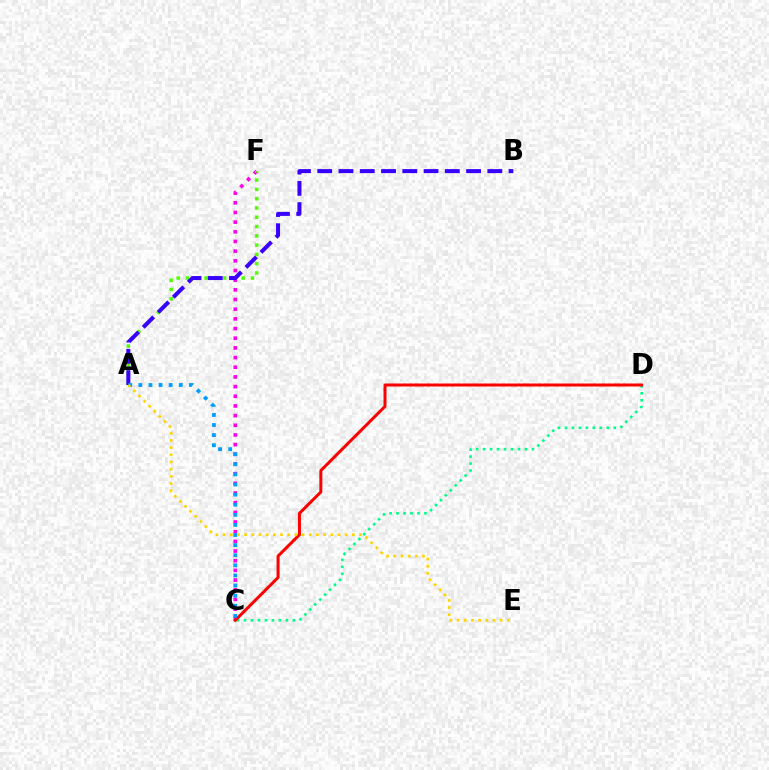{('C', 'F'): [{'color': '#ff00ed', 'line_style': 'dotted', 'thickness': 2.63}], ('A', 'F'): [{'color': '#4fff00', 'line_style': 'dotted', 'thickness': 2.52}], ('C', 'D'): [{'color': '#00ff86', 'line_style': 'dotted', 'thickness': 1.9}, {'color': '#ff0000', 'line_style': 'solid', 'thickness': 2.16}], ('A', 'B'): [{'color': '#3700ff', 'line_style': 'dashed', 'thickness': 2.89}], ('A', 'C'): [{'color': '#009eff', 'line_style': 'dotted', 'thickness': 2.75}], ('A', 'E'): [{'color': '#ffd500', 'line_style': 'dotted', 'thickness': 1.95}]}